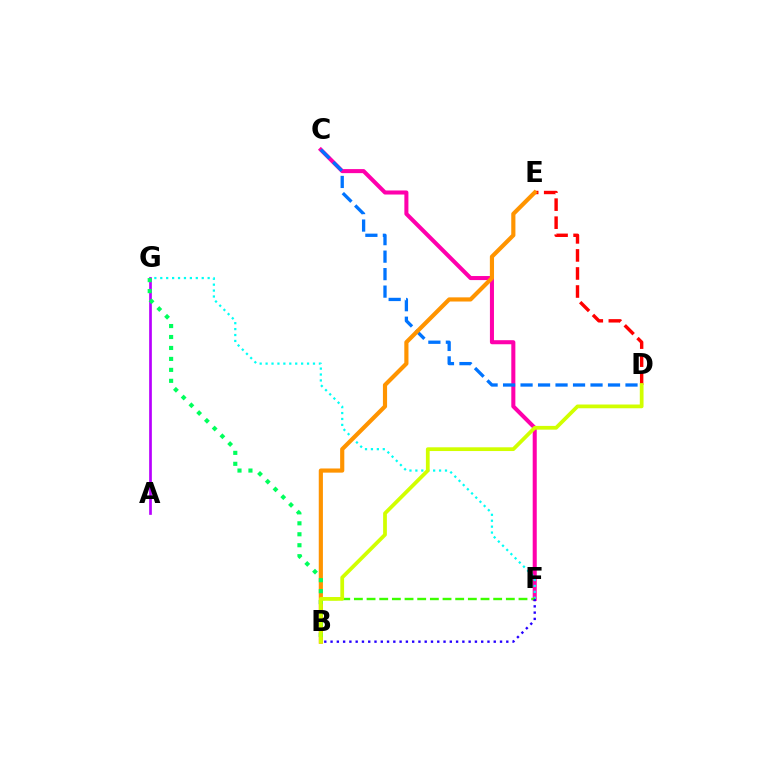{('C', 'F'): [{'color': '#ff00ac', 'line_style': 'solid', 'thickness': 2.92}], ('F', 'G'): [{'color': '#00fff6', 'line_style': 'dotted', 'thickness': 1.61}], ('A', 'G'): [{'color': '#b900ff', 'line_style': 'solid', 'thickness': 1.94}], ('D', 'E'): [{'color': '#ff0000', 'line_style': 'dashed', 'thickness': 2.45}], ('B', 'F'): [{'color': '#3dff00', 'line_style': 'dashed', 'thickness': 1.72}, {'color': '#2500ff', 'line_style': 'dotted', 'thickness': 1.71}], ('C', 'D'): [{'color': '#0074ff', 'line_style': 'dashed', 'thickness': 2.38}], ('B', 'E'): [{'color': '#ff9400', 'line_style': 'solid', 'thickness': 3.0}], ('B', 'G'): [{'color': '#00ff5c', 'line_style': 'dotted', 'thickness': 2.98}], ('B', 'D'): [{'color': '#d1ff00', 'line_style': 'solid', 'thickness': 2.7}]}